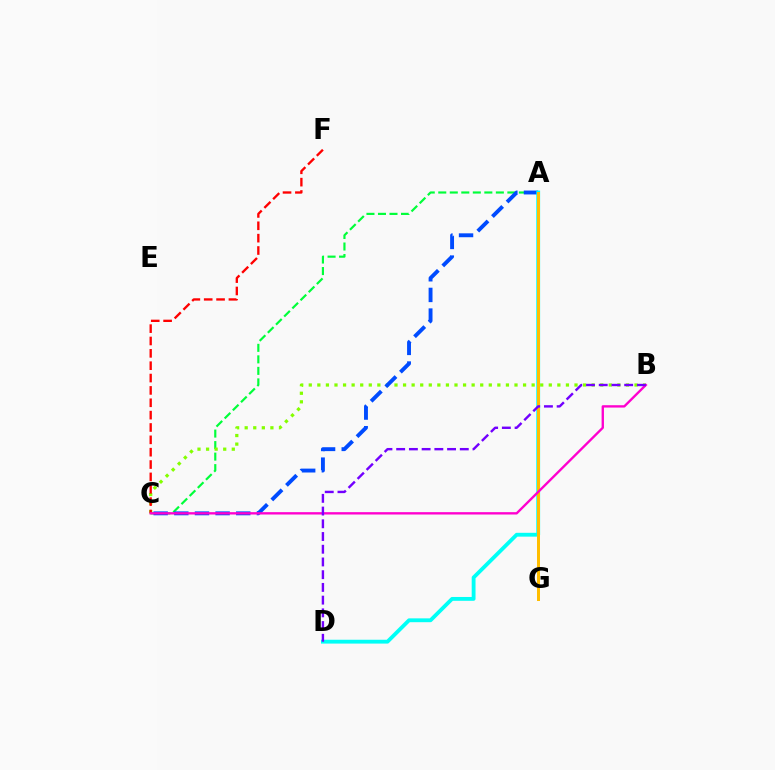{('A', 'C'): [{'color': '#00ff39', 'line_style': 'dashed', 'thickness': 1.56}, {'color': '#004bff', 'line_style': 'dashed', 'thickness': 2.8}], ('B', 'C'): [{'color': '#84ff00', 'line_style': 'dotted', 'thickness': 2.33}, {'color': '#ff00cf', 'line_style': 'solid', 'thickness': 1.7}], ('A', 'D'): [{'color': '#00fff6', 'line_style': 'solid', 'thickness': 2.76}], ('A', 'G'): [{'color': '#ffbd00', 'line_style': 'solid', 'thickness': 2.15}], ('C', 'F'): [{'color': '#ff0000', 'line_style': 'dashed', 'thickness': 1.68}], ('B', 'D'): [{'color': '#7200ff', 'line_style': 'dashed', 'thickness': 1.73}]}